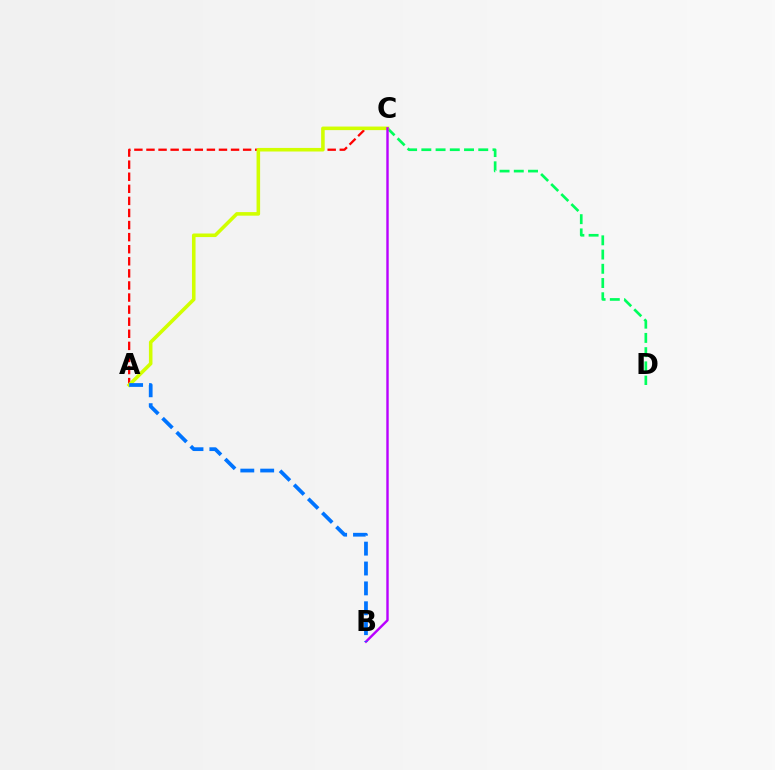{('C', 'D'): [{'color': '#00ff5c', 'line_style': 'dashed', 'thickness': 1.93}], ('A', 'C'): [{'color': '#ff0000', 'line_style': 'dashed', 'thickness': 1.64}, {'color': '#d1ff00', 'line_style': 'solid', 'thickness': 2.57}], ('B', 'C'): [{'color': '#b900ff', 'line_style': 'solid', 'thickness': 1.73}], ('A', 'B'): [{'color': '#0074ff', 'line_style': 'dashed', 'thickness': 2.7}]}